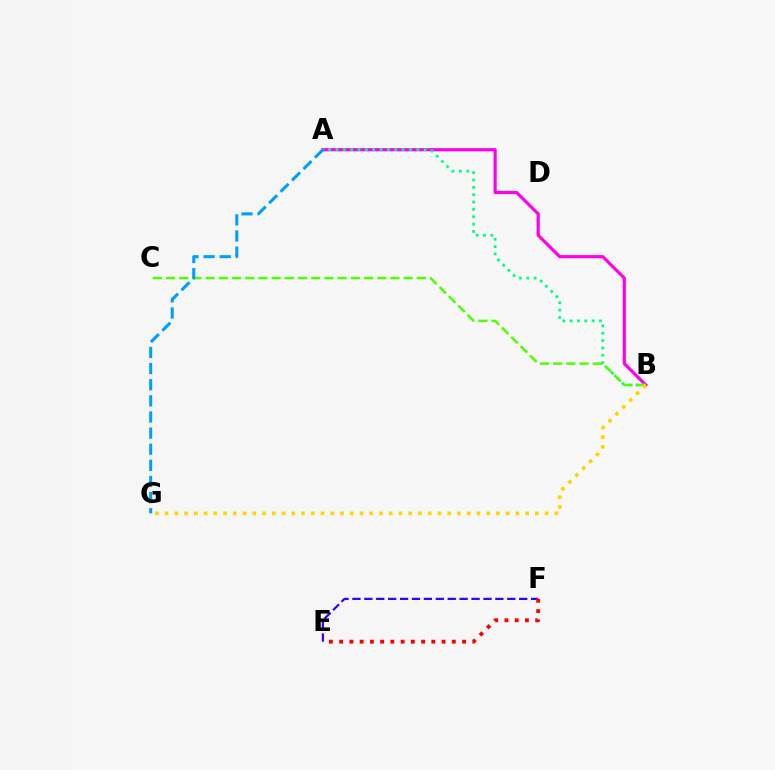{('A', 'B'): [{'color': '#ff00ed', 'line_style': 'solid', 'thickness': 2.28}, {'color': '#00ff86', 'line_style': 'dotted', 'thickness': 2.0}], ('E', 'F'): [{'color': '#3700ff', 'line_style': 'dashed', 'thickness': 1.62}, {'color': '#ff0000', 'line_style': 'dotted', 'thickness': 2.78}], ('B', 'C'): [{'color': '#4fff00', 'line_style': 'dashed', 'thickness': 1.79}], ('B', 'G'): [{'color': '#ffd500', 'line_style': 'dotted', 'thickness': 2.65}], ('A', 'G'): [{'color': '#009eff', 'line_style': 'dashed', 'thickness': 2.19}]}